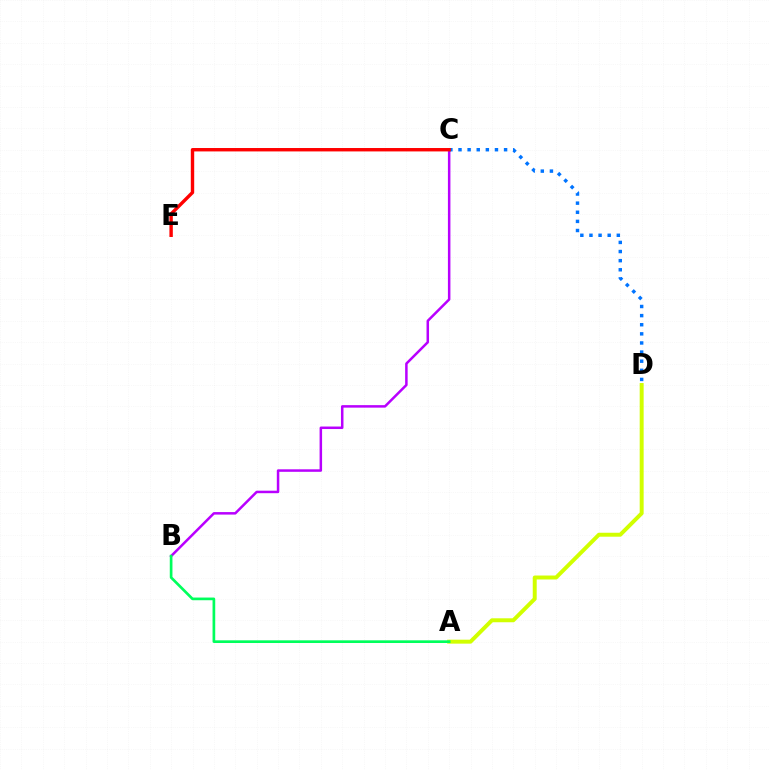{('B', 'C'): [{'color': '#b900ff', 'line_style': 'solid', 'thickness': 1.8}], ('C', 'D'): [{'color': '#0074ff', 'line_style': 'dotted', 'thickness': 2.48}], ('A', 'D'): [{'color': '#d1ff00', 'line_style': 'solid', 'thickness': 2.85}], ('A', 'B'): [{'color': '#00ff5c', 'line_style': 'solid', 'thickness': 1.93}], ('C', 'E'): [{'color': '#ff0000', 'line_style': 'solid', 'thickness': 2.45}]}